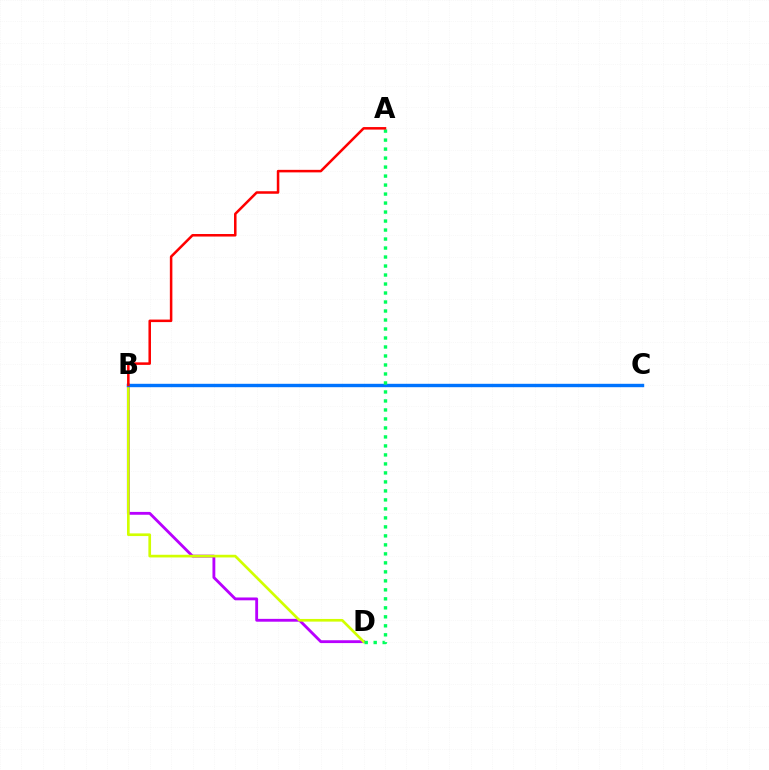{('B', 'D'): [{'color': '#b900ff', 'line_style': 'solid', 'thickness': 2.04}, {'color': '#d1ff00', 'line_style': 'solid', 'thickness': 1.93}], ('B', 'C'): [{'color': '#0074ff', 'line_style': 'solid', 'thickness': 2.45}], ('A', 'D'): [{'color': '#00ff5c', 'line_style': 'dotted', 'thickness': 2.44}], ('A', 'B'): [{'color': '#ff0000', 'line_style': 'solid', 'thickness': 1.82}]}